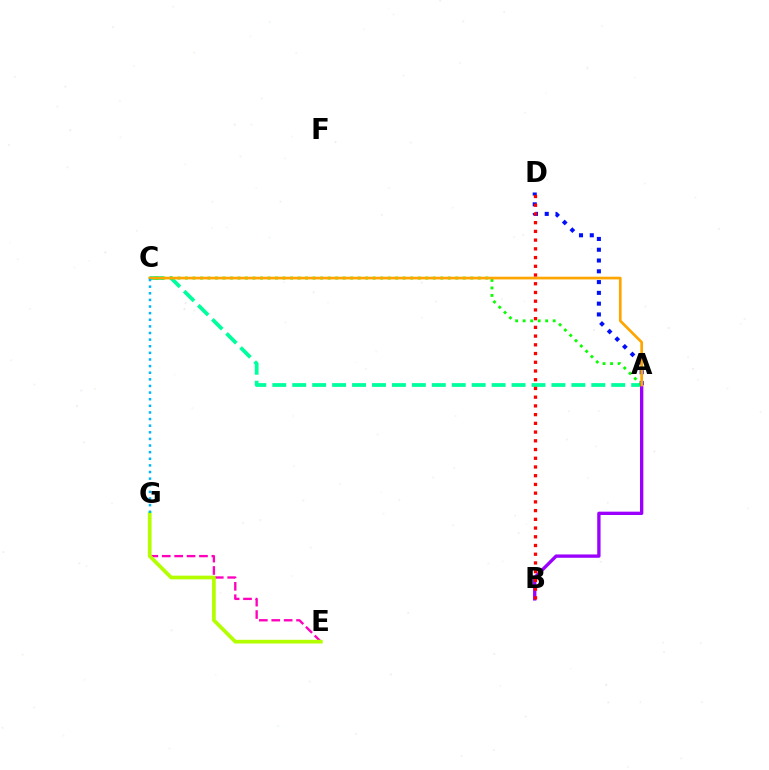{('A', 'C'): [{'color': '#00ff9d', 'line_style': 'dashed', 'thickness': 2.71}, {'color': '#08ff00', 'line_style': 'dotted', 'thickness': 2.04}, {'color': '#ffa500', 'line_style': 'solid', 'thickness': 1.94}], ('A', 'D'): [{'color': '#0010ff', 'line_style': 'dotted', 'thickness': 2.93}], ('E', 'G'): [{'color': '#ff00bd', 'line_style': 'dashed', 'thickness': 1.69}, {'color': '#b3ff00', 'line_style': 'solid', 'thickness': 2.68}], ('A', 'B'): [{'color': '#9b00ff', 'line_style': 'solid', 'thickness': 2.4}], ('C', 'G'): [{'color': '#00b5ff', 'line_style': 'dotted', 'thickness': 1.8}], ('B', 'D'): [{'color': '#ff0000', 'line_style': 'dotted', 'thickness': 2.37}]}